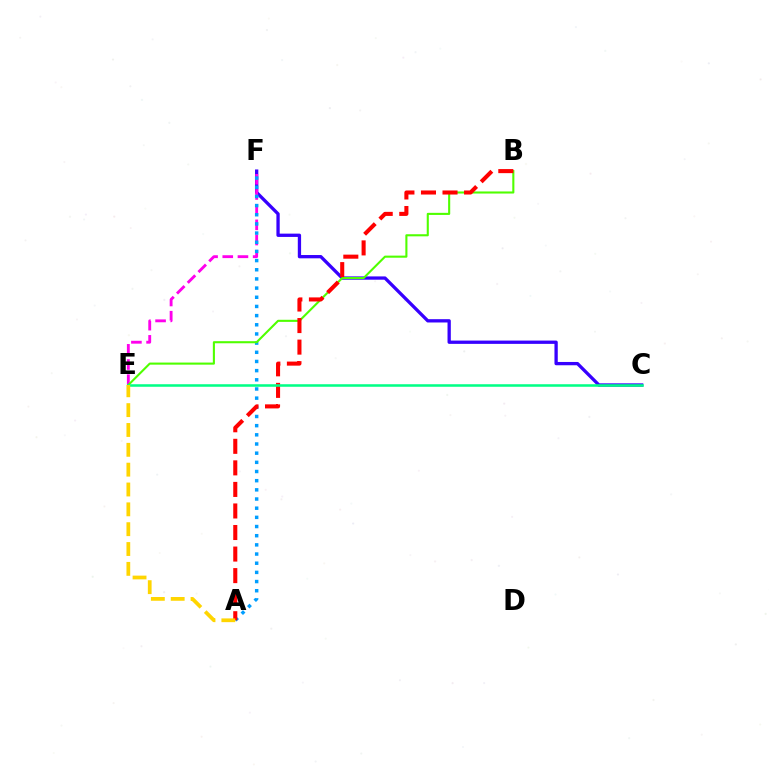{('C', 'F'): [{'color': '#3700ff', 'line_style': 'solid', 'thickness': 2.37}], ('E', 'F'): [{'color': '#ff00ed', 'line_style': 'dashed', 'thickness': 2.06}], ('A', 'F'): [{'color': '#009eff', 'line_style': 'dotted', 'thickness': 2.49}], ('B', 'E'): [{'color': '#4fff00', 'line_style': 'solid', 'thickness': 1.51}], ('A', 'B'): [{'color': '#ff0000', 'line_style': 'dashed', 'thickness': 2.93}], ('C', 'E'): [{'color': '#00ff86', 'line_style': 'solid', 'thickness': 1.83}], ('A', 'E'): [{'color': '#ffd500', 'line_style': 'dashed', 'thickness': 2.7}]}